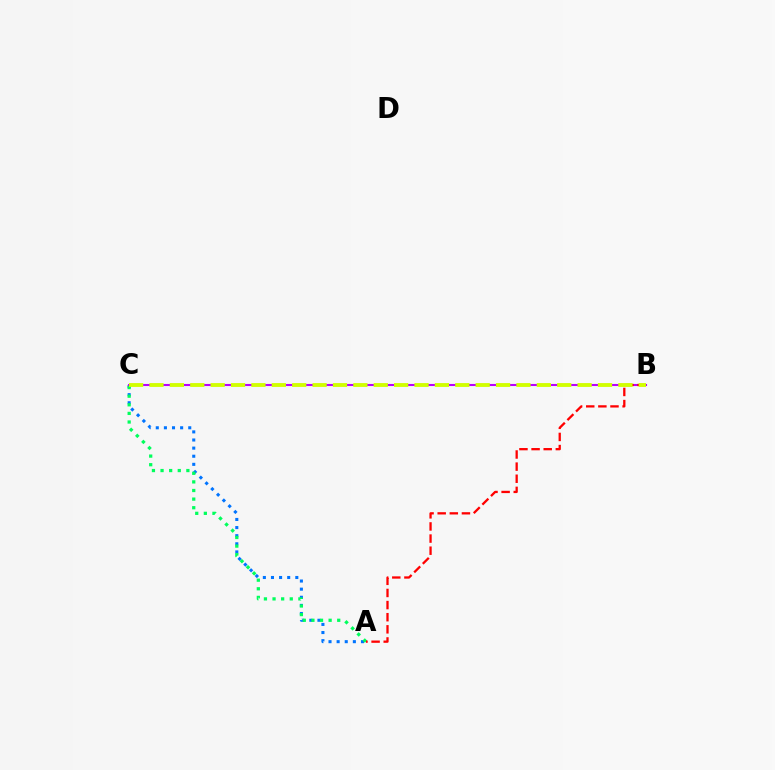{('A', 'C'): [{'color': '#0074ff', 'line_style': 'dotted', 'thickness': 2.2}, {'color': '#00ff5c', 'line_style': 'dotted', 'thickness': 2.34}], ('B', 'C'): [{'color': '#b900ff', 'line_style': 'solid', 'thickness': 1.5}, {'color': '#d1ff00', 'line_style': 'dashed', 'thickness': 2.77}], ('A', 'B'): [{'color': '#ff0000', 'line_style': 'dashed', 'thickness': 1.65}]}